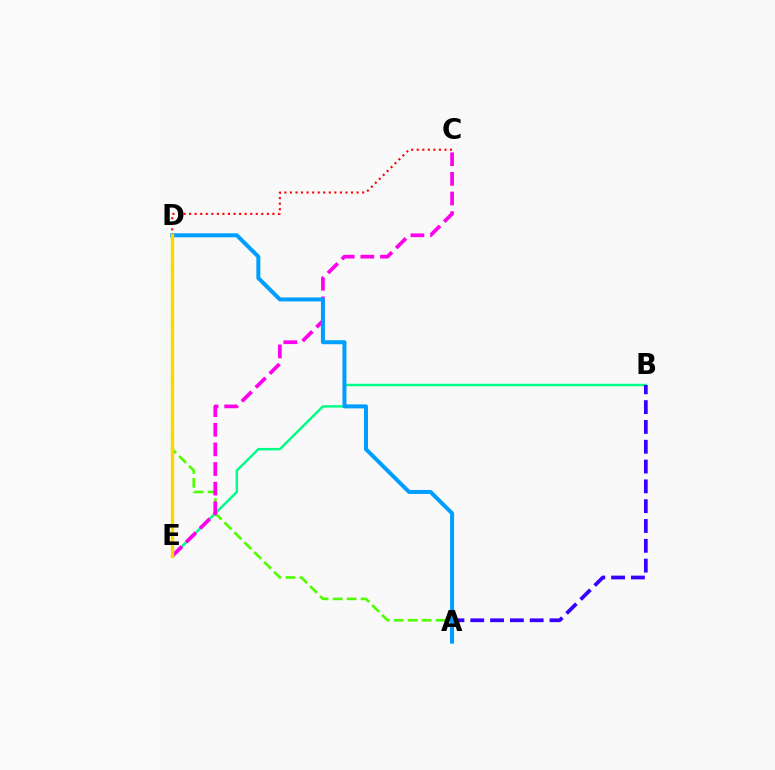{('C', 'D'): [{'color': '#ff0000', 'line_style': 'dotted', 'thickness': 1.51}], ('B', 'E'): [{'color': '#00ff86', 'line_style': 'solid', 'thickness': 1.77}], ('A', 'B'): [{'color': '#3700ff', 'line_style': 'dashed', 'thickness': 2.69}], ('A', 'D'): [{'color': '#4fff00', 'line_style': 'dashed', 'thickness': 1.9}, {'color': '#009eff', 'line_style': 'solid', 'thickness': 2.88}], ('C', 'E'): [{'color': '#ff00ed', 'line_style': 'dashed', 'thickness': 2.67}], ('D', 'E'): [{'color': '#ffd500', 'line_style': 'solid', 'thickness': 2.43}]}